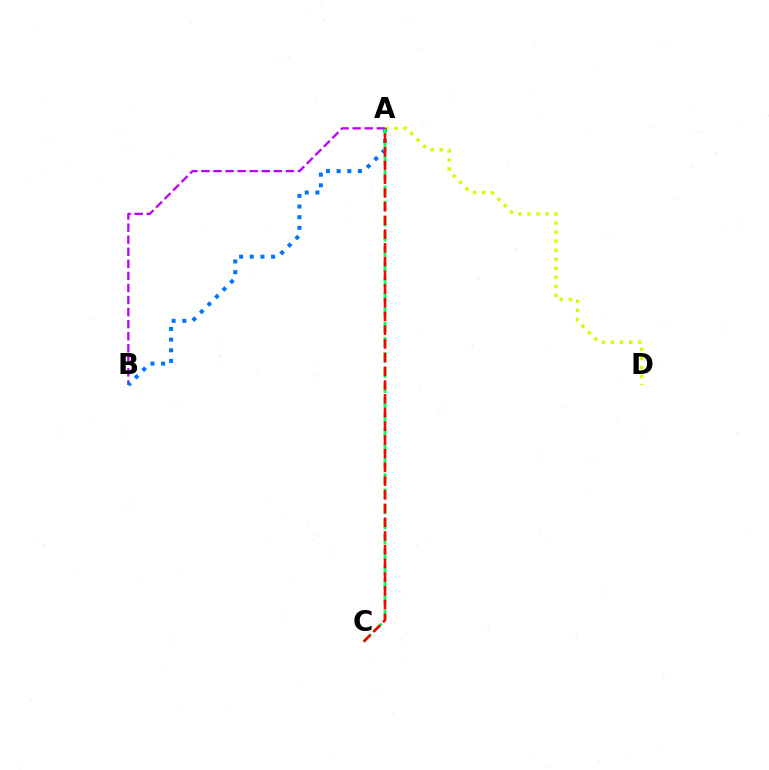{('A', 'B'): [{'color': '#b900ff', 'line_style': 'dashed', 'thickness': 1.64}, {'color': '#0074ff', 'line_style': 'dotted', 'thickness': 2.9}], ('A', 'D'): [{'color': '#d1ff00', 'line_style': 'dotted', 'thickness': 2.46}], ('A', 'C'): [{'color': '#00ff5c', 'line_style': 'dashed', 'thickness': 2.06}, {'color': '#ff0000', 'line_style': 'dashed', 'thickness': 1.86}]}